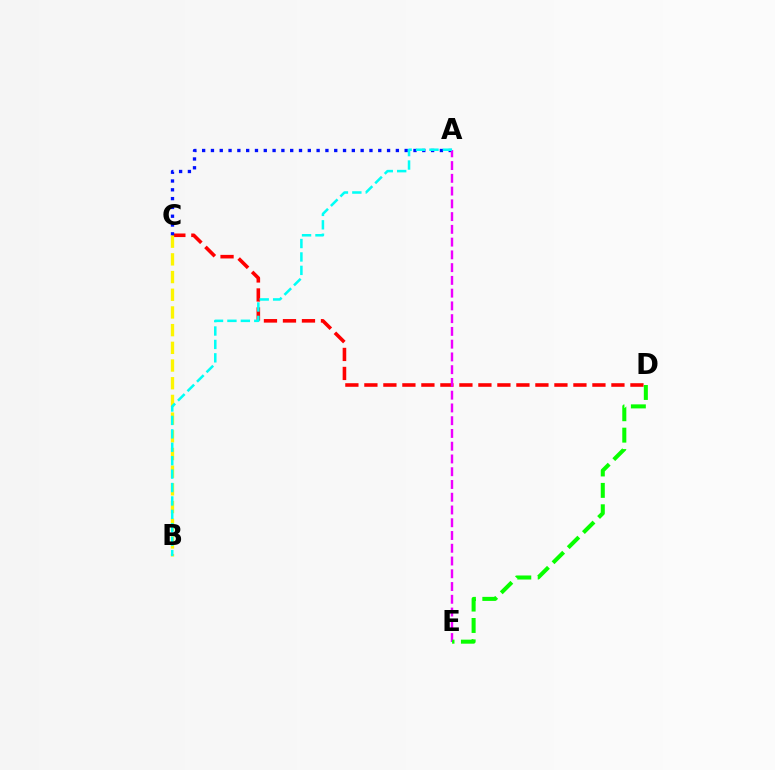{('C', 'D'): [{'color': '#ff0000', 'line_style': 'dashed', 'thickness': 2.58}], ('A', 'C'): [{'color': '#0010ff', 'line_style': 'dotted', 'thickness': 2.39}], ('B', 'C'): [{'color': '#fcf500', 'line_style': 'dashed', 'thickness': 2.4}], ('A', 'E'): [{'color': '#ee00ff', 'line_style': 'dashed', 'thickness': 1.73}], ('A', 'B'): [{'color': '#00fff6', 'line_style': 'dashed', 'thickness': 1.82}], ('D', 'E'): [{'color': '#08ff00', 'line_style': 'dashed', 'thickness': 2.91}]}